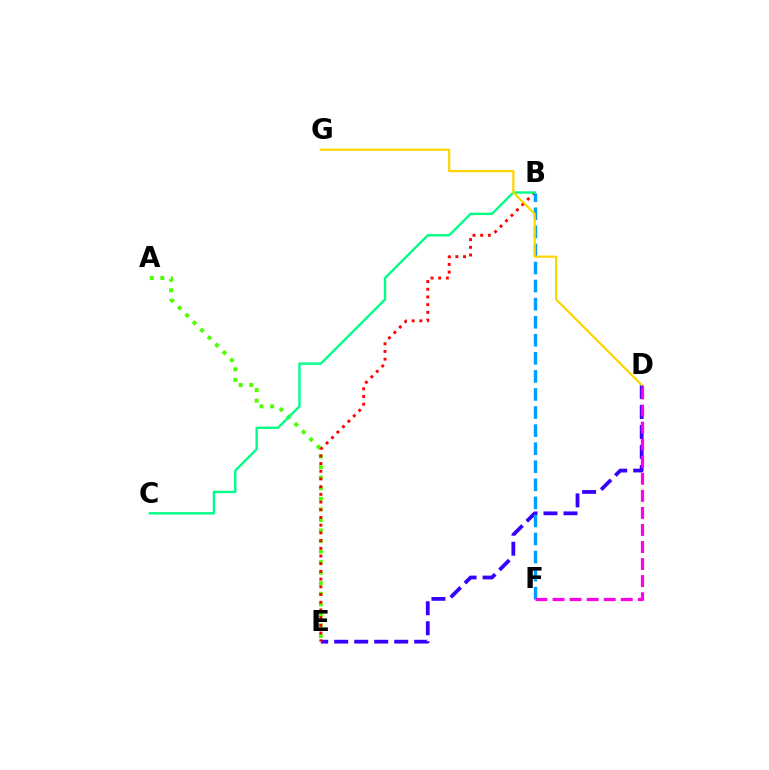{('A', 'E'): [{'color': '#4fff00', 'line_style': 'dotted', 'thickness': 2.87}], ('D', 'E'): [{'color': '#3700ff', 'line_style': 'dashed', 'thickness': 2.72}], ('B', 'E'): [{'color': '#ff0000', 'line_style': 'dotted', 'thickness': 2.09}], ('B', 'F'): [{'color': '#009eff', 'line_style': 'dashed', 'thickness': 2.45}], ('B', 'C'): [{'color': '#00ff86', 'line_style': 'solid', 'thickness': 1.72}], ('D', 'F'): [{'color': '#ff00ed', 'line_style': 'dashed', 'thickness': 2.32}], ('D', 'G'): [{'color': '#ffd500', 'line_style': 'solid', 'thickness': 1.58}]}